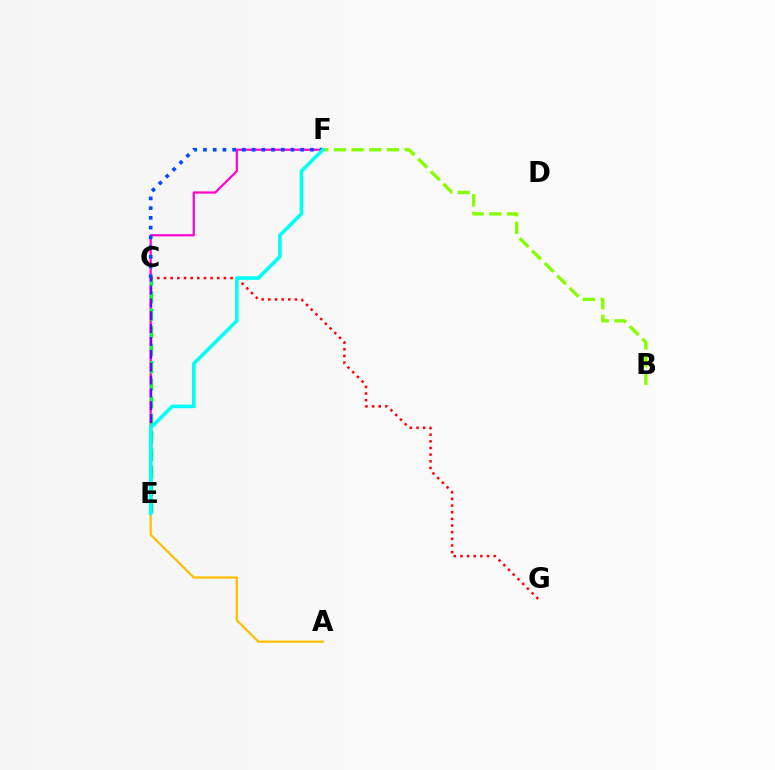{('E', 'F'): [{'color': '#ff00cf', 'line_style': 'solid', 'thickness': 1.59}, {'color': '#00fff6', 'line_style': 'solid', 'thickness': 2.59}], ('A', 'E'): [{'color': '#ffbd00', 'line_style': 'solid', 'thickness': 1.59}], ('C', 'G'): [{'color': '#ff0000', 'line_style': 'dotted', 'thickness': 1.81}], ('C', 'E'): [{'color': '#00ff39', 'line_style': 'dashed', 'thickness': 2.38}, {'color': '#7200ff', 'line_style': 'dashed', 'thickness': 1.75}], ('B', 'F'): [{'color': '#84ff00', 'line_style': 'dashed', 'thickness': 2.4}], ('C', 'F'): [{'color': '#004bff', 'line_style': 'dotted', 'thickness': 2.64}]}